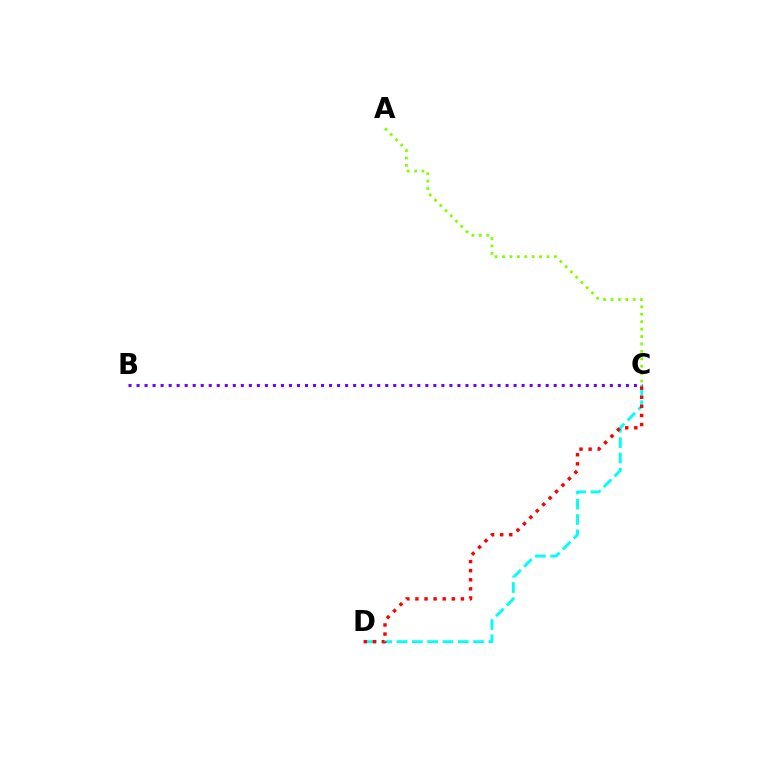{('A', 'C'): [{'color': '#84ff00', 'line_style': 'dotted', 'thickness': 2.02}], ('C', 'D'): [{'color': '#00fff6', 'line_style': 'dashed', 'thickness': 2.08}, {'color': '#ff0000', 'line_style': 'dotted', 'thickness': 2.47}], ('B', 'C'): [{'color': '#7200ff', 'line_style': 'dotted', 'thickness': 2.18}]}